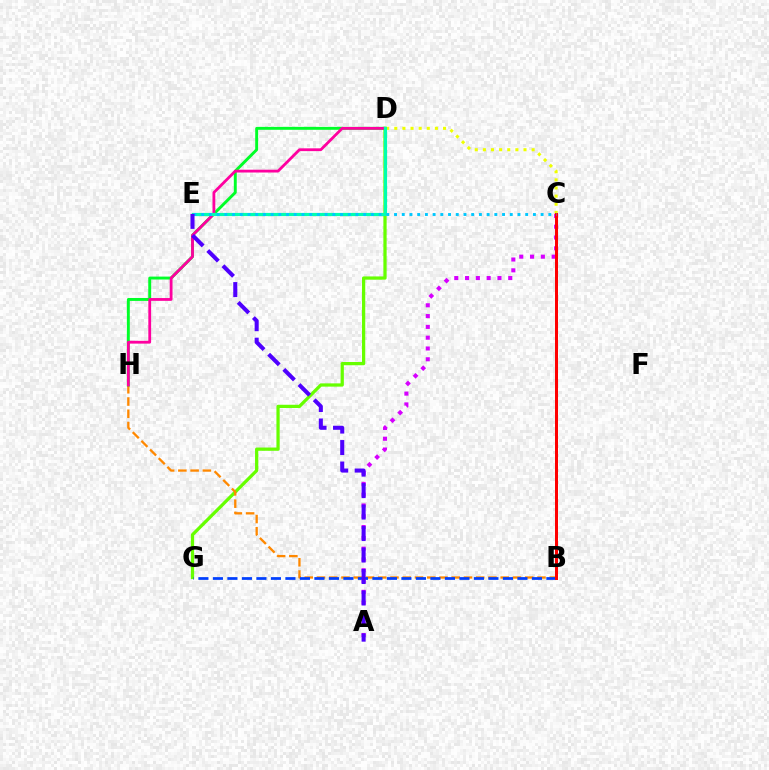{('D', 'G'): [{'color': '#66ff00', 'line_style': 'solid', 'thickness': 2.34}], ('B', 'H'): [{'color': '#ff8800', 'line_style': 'dashed', 'thickness': 1.66}], ('D', 'H'): [{'color': '#00ff27', 'line_style': 'solid', 'thickness': 2.11}, {'color': '#ff00a0', 'line_style': 'solid', 'thickness': 2.01}], ('B', 'G'): [{'color': '#003fff', 'line_style': 'dashed', 'thickness': 1.97}], ('A', 'C'): [{'color': '#d600ff', 'line_style': 'dotted', 'thickness': 2.93}], ('C', 'D'): [{'color': '#eeff00', 'line_style': 'dotted', 'thickness': 2.21}], ('B', 'C'): [{'color': '#ff0000', 'line_style': 'solid', 'thickness': 2.16}], ('D', 'E'): [{'color': '#00ffaf', 'line_style': 'solid', 'thickness': 2.29}], ('C', 'E'): [{'color': '#00c7ff', 'line_style': 'dotted', 'thickness': 2.1}], ('A', 'E'): [{'color': '#4f00ff', 'line_style': 'dashed', 'thickness': 2.92}]}